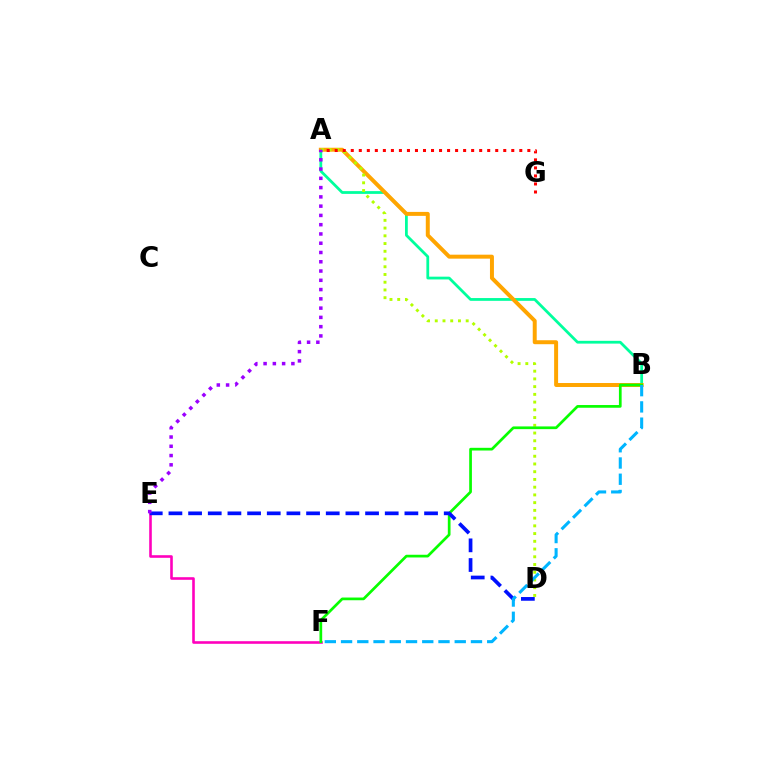{('E', 'F'): [{'color': '#ff00bd', 'line_style': 'solid', 'thickness': 1.88}], ('A', 'B'): [{'color': '#00ff9d', 'line_style': 'solid', 'thickness': 2.0}, {'color': '#ffa500', 'line_style': 'solid', 'thickness': 2.86}], ('A', 'D'): [{'color': '#b3ff00', 'line_style': 'dotted', 'thickness': 2.1}], ('B', 'F'): [{'color': '#08ff00', 'line_style': 'solid', 'thickness': 1.95}, {'color': '#00b5ff', 'line_style': 'dashed', 'thickness': 2.21}], ('D', 'E'): [{'color': '#0010ff', 'line_style': 'dashed', 'thickness': 2.67}], ('A', 'G'): [{'color': '#ff0000', 'line_style': 'dotted', 'thickness': 2.18}], ('A', 'E'): [{'color': '#9b00ff', 'line_style': 'dotted', 'thickness': 2.52}]}